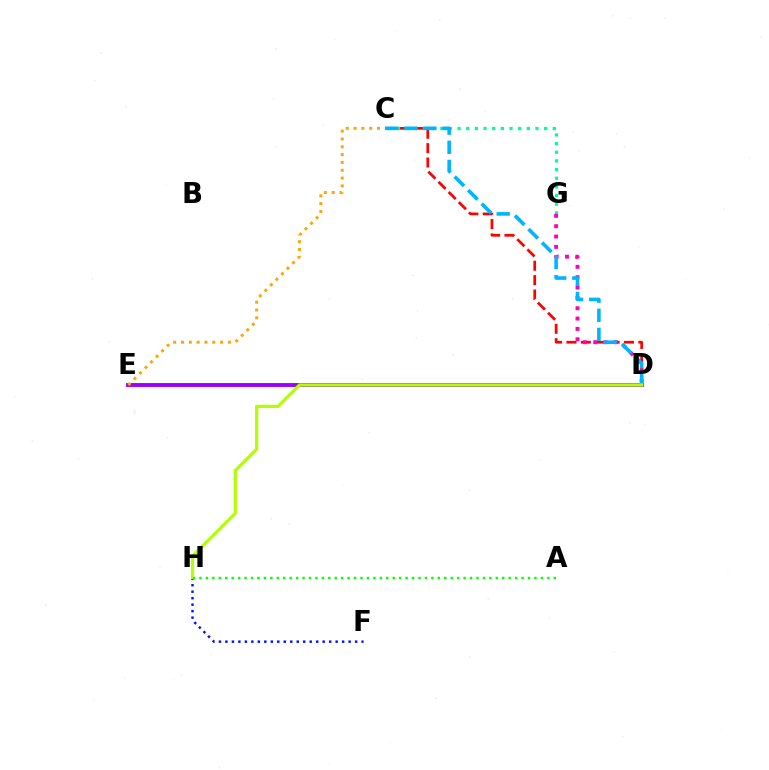{('F', 'H'): [{'color': '#0010ff', 'line_style': 'dotted', 'thickness': 1.76}], ('C', 'D'): [{'color': '#ff0000', 'line_style': 'dashed', 'thickness': 1.95}, {'color': '#00b5ff', 'line_style': 'dashed', 'thickness': 2.6}], ('C', 'G'): [{'color': '#00ff9d', 'line_style': 'dotted', 'thickness': 2.35}], ('D', 'E'): [{'color': '#9b00ff', 'line_style': 'solid', 'thickness': 2.8}], ('D', 'G'): [{'color': '#ff00bd', 'line_style': 'dotted', 'thickness': 2.81}], ('D', 'H'): [{'color': '#b3ff00', 'line_style': 'solid', 'thickness': 2.31}], ('A', 'H'): [{'color': '#08ff00', 'line_style': 'dotted', 'thickness': 1.75}], ('C', 'E'): [{'color': '#ffa500', 'line_style': 'dotted', 'thickness': 2.13}]}